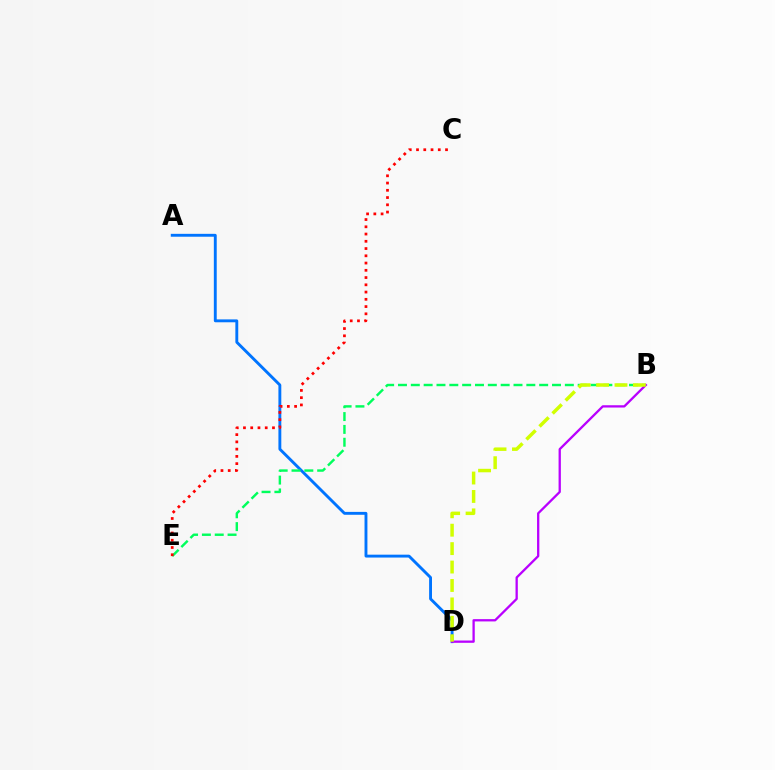{('A', 'D'): [{'color': '#0074ff', 'line_style': 'solid', 'thickness': 2.08}], ('B', 'E'): [{'color': '#00ff5c', 'line_style': 'dashed', 'thickness': 1.74}], ('C', 'E'): [{'color': '#ff0000', 'line_style': 'dotted', 'thickness': 1.97}], ('B', 'D'): [{'color': '#b900ff', 'line_style': 'solid', 'thickness': 1.65}, {'color': '#d1ff00', 'line_style': 'dashed', 'thickness': 2.5}]}